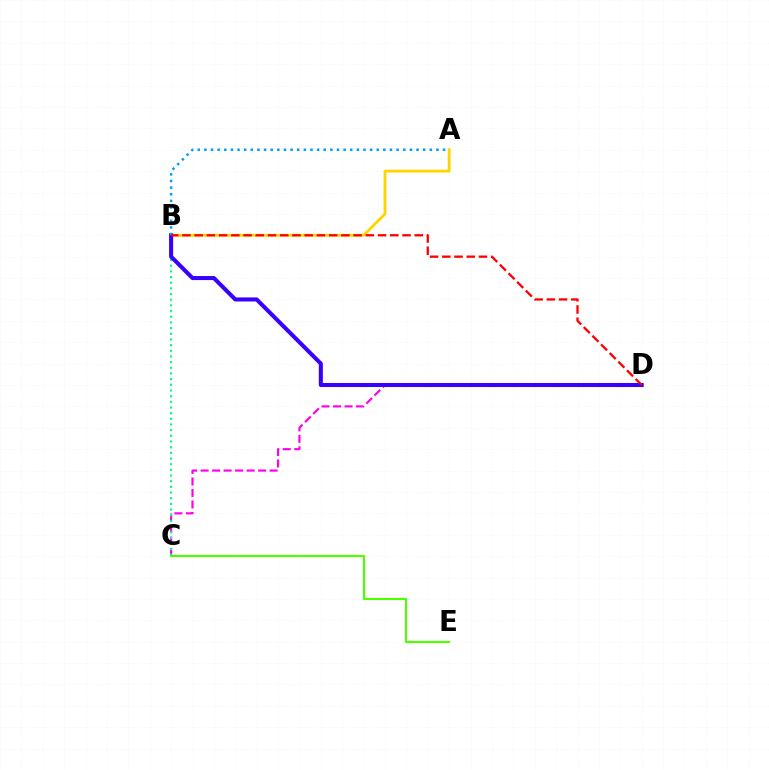{('C', 'D'): [{'color': '#ff00ed', 'line_style': 'dashed', 'thickness': 1.56}], ('A', 'B'): [{'color': '#ffd500', 'line_style': 'solid', 'thickness': 2.05}, {'color': '#009eff', 'line_style': 'dotted', 'thickness': 1.8}], ('B', 'C'): [{'color': '#00ff86', 'line_style': 'dotted', 'thickness': 1.54}], ('B', 'D'): [{'color': '#3700ff', 'line_style': 'solid', 'thickness': 2.92}, {'color': '#ff0000', 'line_style': 'dashed', 'thickness': 1.66}], ('C', 'E'): [{'color': '#4fff00', 'line_style': 'solid', 'thickness': 1.54}]}